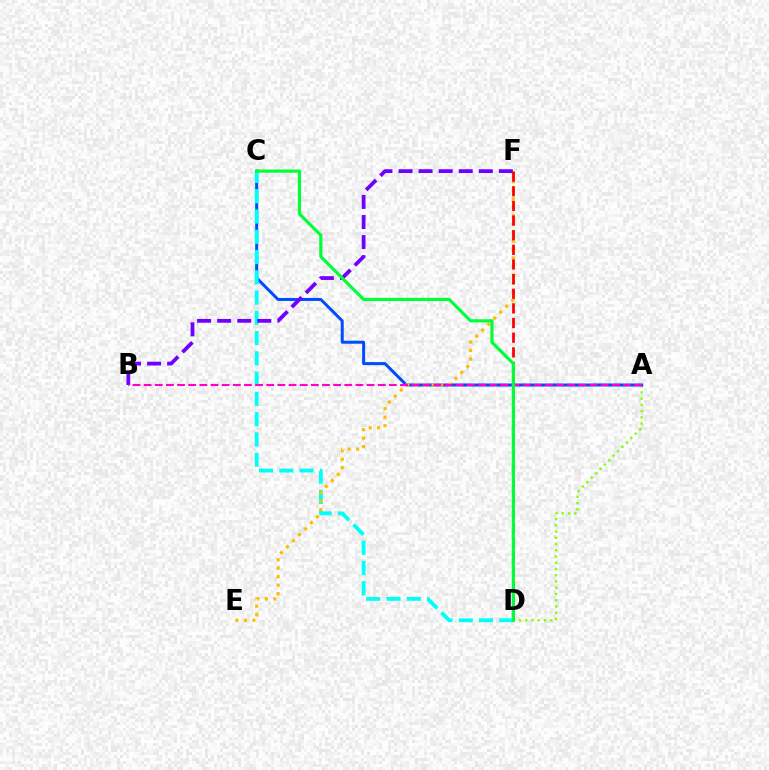{('A', 'D'): [{'color': '#84ff00', 'line_style': 'dotted', 'thickness': 1.69}], ('A', 'C'): [{'color': '#004bff', 'line_style': 'solid', 'thickness': 2.16}], ('C', 'D'): [{'color': '#00fff6', 'line_style': 'dashed', 'thickness': 2.75}, {'color': '#00ff39', 'line_style': 'solid', 'thickness': 2.29}], ('E', 'F'): [{'color': '#ffbd00', 'line_style': 'dotted', 'thickness': 2.3}], ('B', 'F'): [{'color': '#7200ff', 'line_style': 'dashed', 'thickness': 2.73}], ('A', 'B'): [{'color': '#ff00cf', 'line_style': 'dashed', 'thickness': 1.51}], ('D', 'F'): [{'color': '#ff0000', 'line_style': 'dashed', 'thickness': 1.99}]}